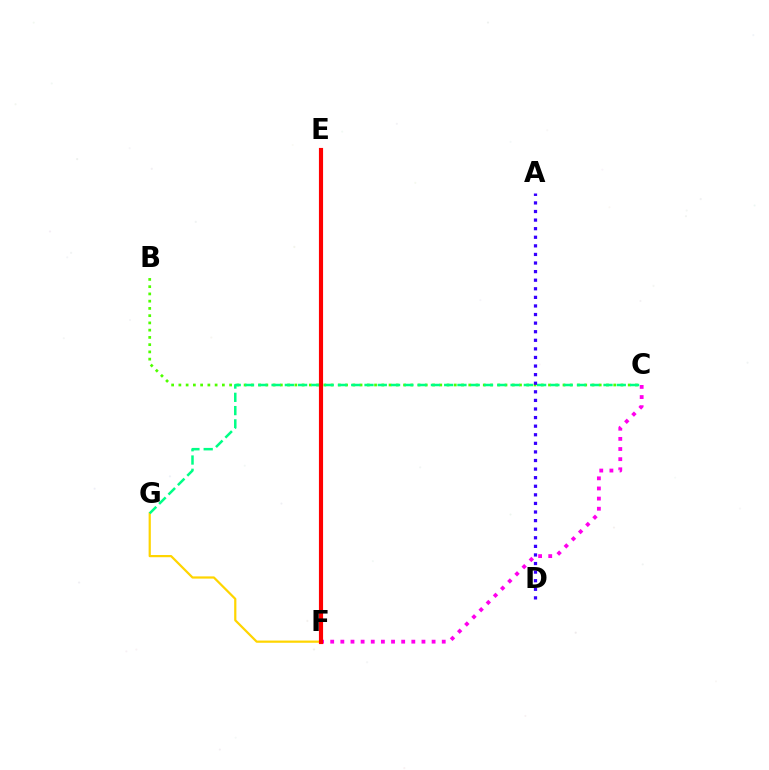{('E', 'F'): [{'color': '#009eff', 'line_style': 'dashed', 'thickness': 2.74}, {'color': '#ff0000', 'line_style': 'solid', 'thickness': 2.99}], ('B', 'C'): [{'color': '#4fff00', 'line_style': 'dotted', 'thickness': 1.97}], ('F', 'G'): [{'color': '#ffd500', 'line_style': 'solid', 'thickness': 1.6}], ('C', 'F'): [{'color': '#ff00ed', 'line_style': 'dotted', 'thickness': 2.75}], ('C', 'G'): [{'color': '#00ff86', 'line_style': 'dashed', 'thickness': 1.8}], ('A', 'D'): [{'color': '#3700ff', 'line_style': 'dotted', 'thickness': 2.33}]}